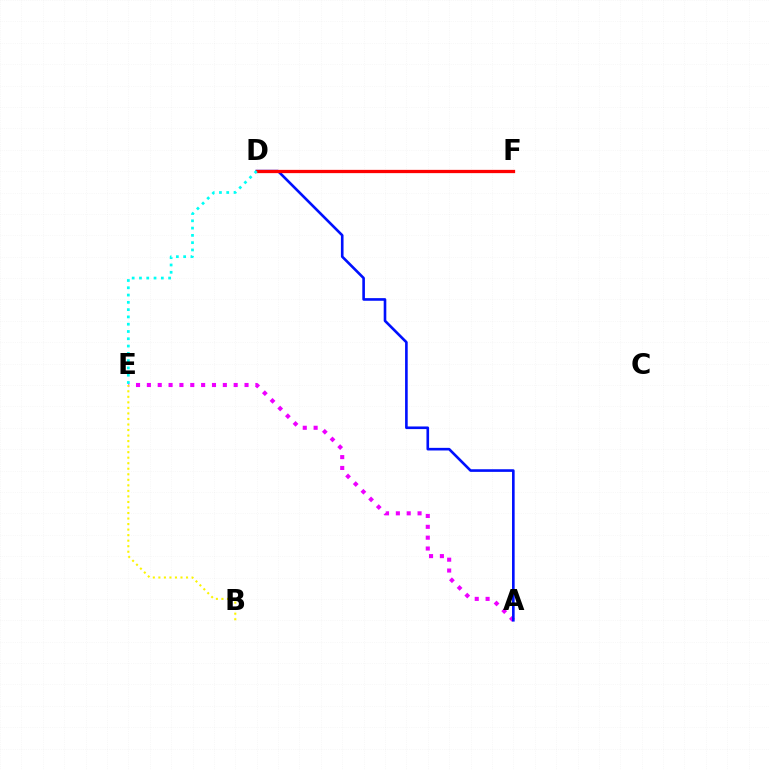{('A', 'E'): [{'color': '#ee00ff', 'line_style': 'dotted', 'thickness': 2.95}], ('D', 'F'): [{'color': '#08ff00', 'line_style': 'solid', 'thickness': 1.89}, {'color': '#ff0000', 'line_style': 'solid', 'thickness': 2.36}], ('A', 'D'): [{'color': '#0010ff', 'line_style': 'solid', 'thickness': 1.89}], ('B', 'E'): [{'color': '#fcf500', 'line_style': 'dotted', 'thickness': 1.5}], ('D', 'E'): [{'color': '#00fff6', 'line_style': 'dotted', 'thickness': 1.98}]}